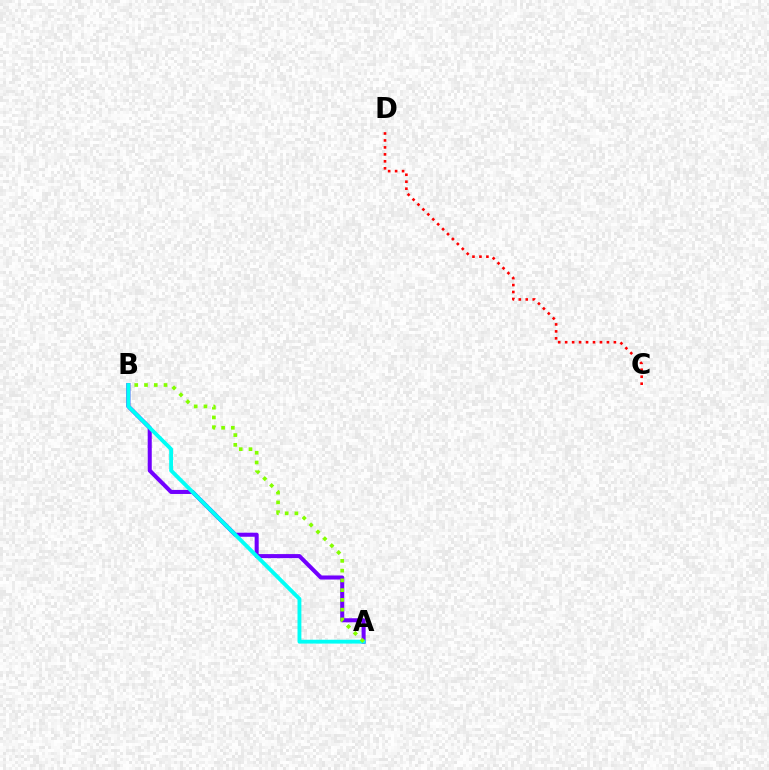{('C', 'D'): [{'color': '#ff0000', 'line_style': 'dotted', 'thickness': 1.89}], ('A', 'B'): [{'color': '#7200ff', 'line_style': 'solid', 'thickness': 2.92}, {'color': '#00fff6', 'line_style': 'solid', 'thickness': 2.78}, {'color': '#84ff00', 'line_style': 'dotted', 'thickness': 2.65}]}